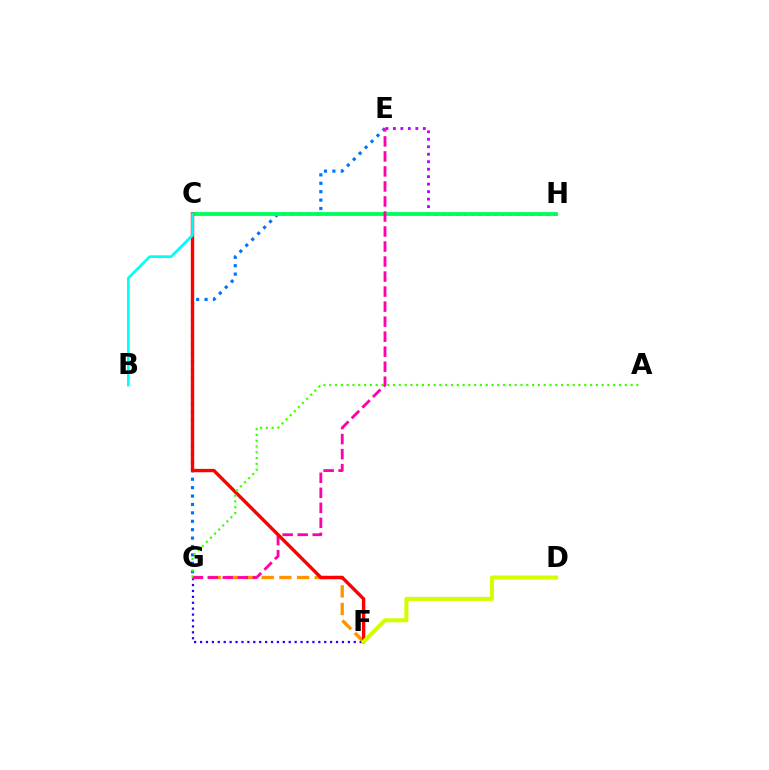{('F', 'G'): [{'color': '#2500ff', 'line_style': 'dotted', 'thickness': 1.61}, {'color': '#ff9400', 'line_style': 'dashed', 'thickness': 2.4}], ('E', 'H'): [{'color': '#b900ff', 'line_style': 'dotted', 'thickness': 2.03}], ('E', 'G'): [{'color': '#0074ff', 'line_style': 'dotted', 'thickness': 2.28}, {'color': '#ff00ac', 'line_style': 'dashed', 'thickness': 2.04}], ('C', 'H'): [{'color': '#00ff5c', 'line_style': 'solid', 'thickness': 2.76}], ('C', 'F'): [{'color': '#ff0000', 'line_style': 'solid', 'thickness': 2.43}], ('B', 'C'): [{'color': '#00fff6', 'line_style': 'solid', 'thickness': 1.94}], ('D', 'F'): [{'color': '#d1ff00', 'line_style': 'solid', 'thickness': 2.91}], ('A', 'G'): [{'color': '#3dff00', 'line_style': 'dotted', 'thickness': 1.57}]}